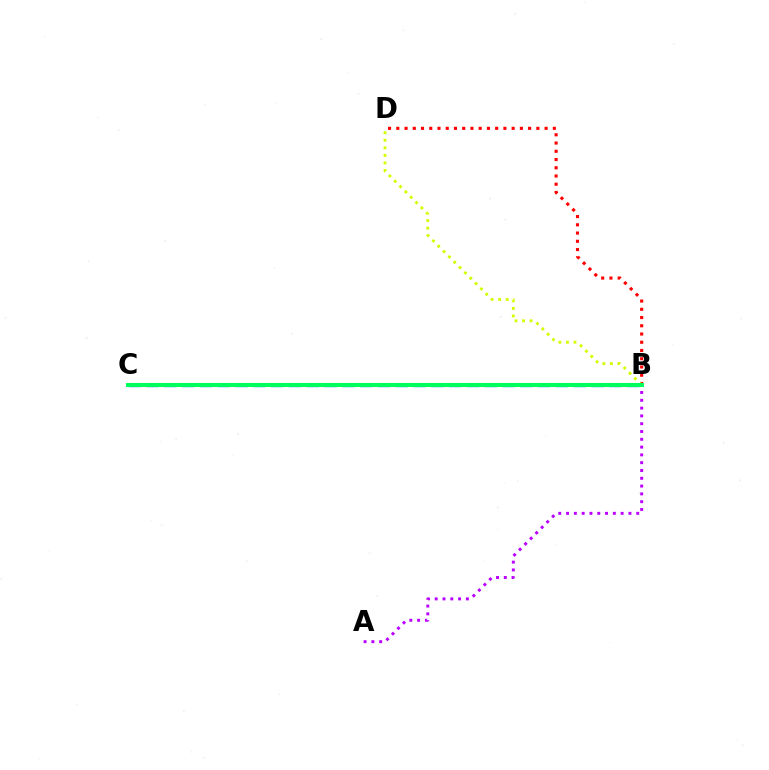{('B', 'C'): [{'color': '#0074ff', 'line_style': 'dashed', 'thickness': 2.42}, {'color': '#00ff5c', 'line_style': 'solid', 'thickness': 2.9}], ('B', 'D'): [{'color': '#ff0000', 'line_style': 'dotted', 'thickness': 2.24}, {'color': '#d1ff00', 'line_style': 'dotted', 'thickness': 2.05}], ('A', 'B'): [{'color': '#b900ff', 'line_style': 'dotted', 'thickness': 2.12}]}